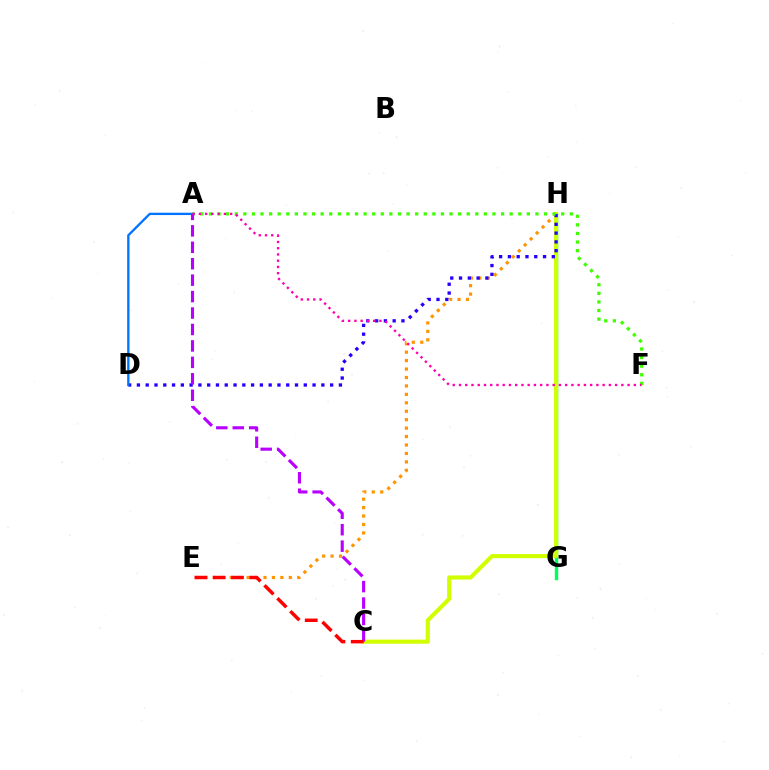{('G', 'H'): [{'color': '#00fff6', 'line_style': 'solid', 'thickness': 2.17}, {'color': '#00ff5c', 'line_style': 'solid', 'thickness': 2.44}], ('E', 'H'): [{'color': '#ff9400', 'line_style': 'dotted', 'thickness': 2.29}], ('C', 'H'): [{'color': '#d1ff00', 'line_style': 'solid', 'thickness': 2.97}], ('D', 'H'): [{'color': '#2500ff', 'line_style': 'dotted', 'thickness': 2.39}], ('A', 'F'): [{'color': '#3dff00', 'line_style': 'dotted', 'thickness': 2.33}, {'color': '#ff00ac', 'line_style': 'dotted', 'thickness': 1.7}], ('A', 'D'): [{'color': '#0074ff', 'line_style': 'solid', 'thickness': 1.67}], ('A', 'C'): [{'color': '#b900ff', 'line_style': 'dashed', 'thickness': 2.23}], ('C', 'E'): [{'color': '#ff0000', 'line_style': 'dashed', 'thickness': 2.48}]}